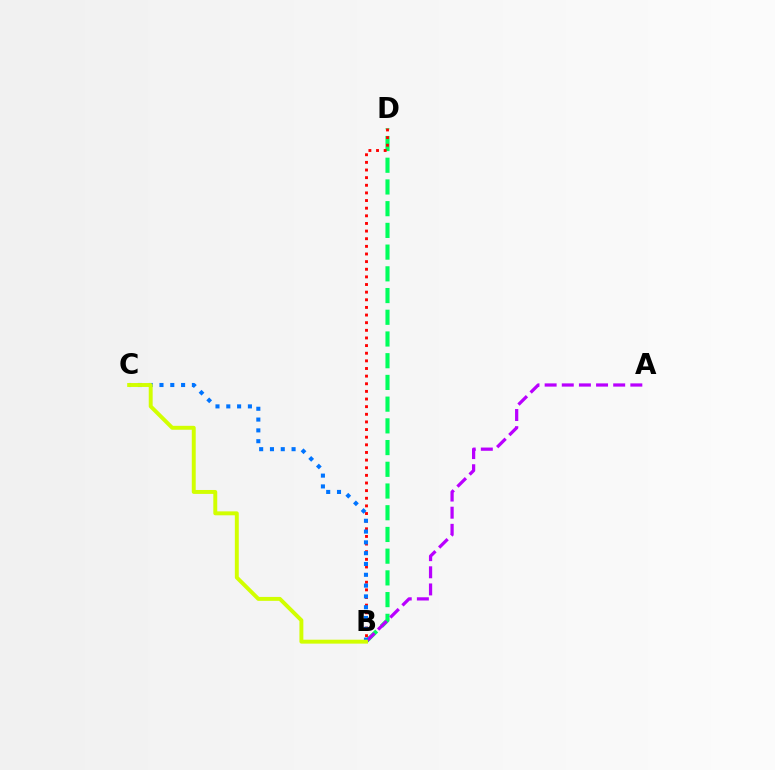{('B', 'D'): [{'color': '#00ff5c', 'line_style': 'dashed', 'thickness': 2.95}, {'color': '#ff0000', 'line_style': 'dotted', 'thickness': 2.07}], ('A', 'B'): [{'color': '#b900ff', 'line_style': 'dashed', 'thickness': 2.33}], ('B', 'C'): [{'color': '#0074ff', 'line_style': 'dotted', 'thickness': 2.94}, {'color': '#d1ff00', 'line_style': 'solid', 'thickness': 2.83}]}